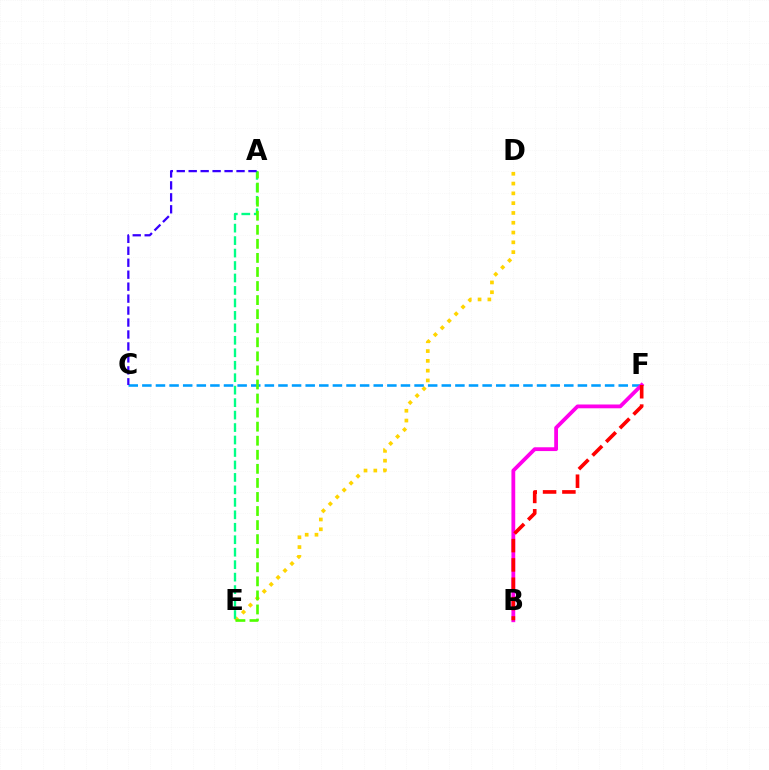{('D', 'E'): [{'color': '#ffd500', 'line_style': 'dotted', 'thickness': 2.66}], ('A', 'E'): [{'color': '#00ff86', 'line_style': 'dashed', 'thickness': 1.69}, {'color': '#4fff00', 'line_style': 'dashed', 'thickness': 1.91}], ('C', 'F'): [{'color': '#009eff', 'line_style': 'dashed', 'thickness': 1.85}], ('B', 'F'): [{'color': '#ff00ed', 'line_style': 'solid', 'thickness': 2.73}, {'color': '#ff0000', 'line_style': 'dashed', 'thickness': 2.63}], ('A', 'C'): [{'color': '#3700ff', 'line_style': 'dashed', 'thickness': 1.62}]}